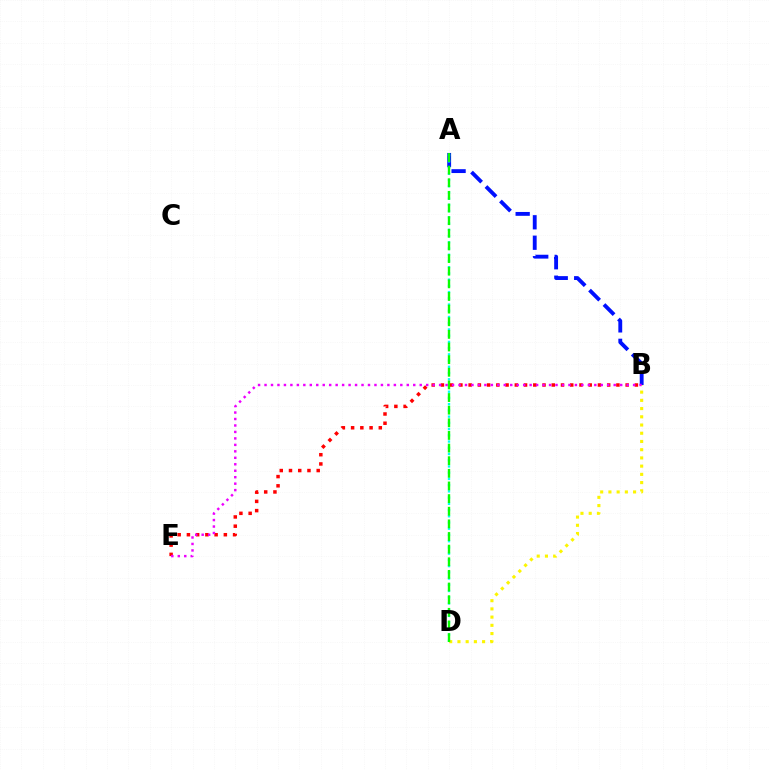{('A', 'B'): [{'color': '#0010ff', 'line_style': 'dashed', 'thickness': 2.78}], ('A', 'D'): [{'color': '#00fff6', 'line_style': 'dotted', 'thickness': 1.69}, {'color': '#08ff00', 'line_style': 'dashed', 'thickness': 1.72}], ('B', 'D'): [{'color': '#fcf500', 'line_style': 'dotted', 'thickness': 2.23}], ('B', 'E'): [{'color': '#ff0000', 'line_style': 'dotted', 'thickness': 2.51}, {'color': '#ee00ff', 'line_style': 'dotted', 'thickness': 1.76}]}